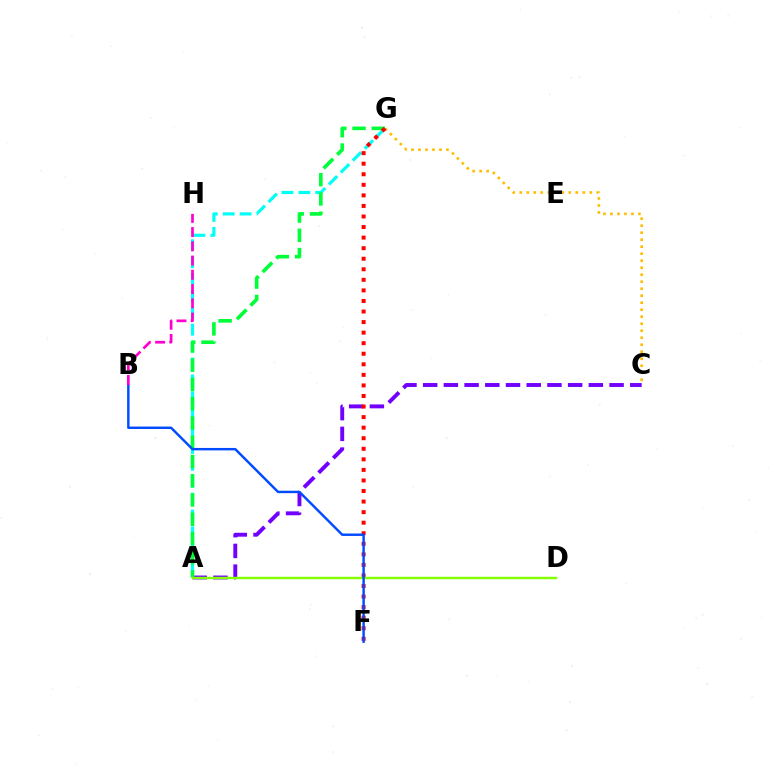{('A', 'C'): [{'color': '#7200ff', 'line_style': 'dashed', 'thickness': 2.81}], ('C', 'G'): [{'color': '#ffbd00', 'line_style': 'dotted', 'thickness': 1.9}], ('A', 'G'): [{'color': '#00fff6', 'line_style': 'dashed', 'thickness': 2.29}, {'color': '#00ff39', 'line_style': 'dashed', 'thickness': 2.62}], ('F', 'G'): [{'color': '#ff0000', 'line_style': 'dotted', 'thickness': 2.87}], ('A', 'D'): [{'color': '#84ff00', 'line_style': 'solid', 'thickness': 1.75}], ('B', 'F'): [{'color': '#004bff', 'line_style': 'solid', 'thickness': 1.75}], ('B', 'H'): [{'color': '#ff00cf', 'line_style': 'dashed', 'thickness': 1.94}]}